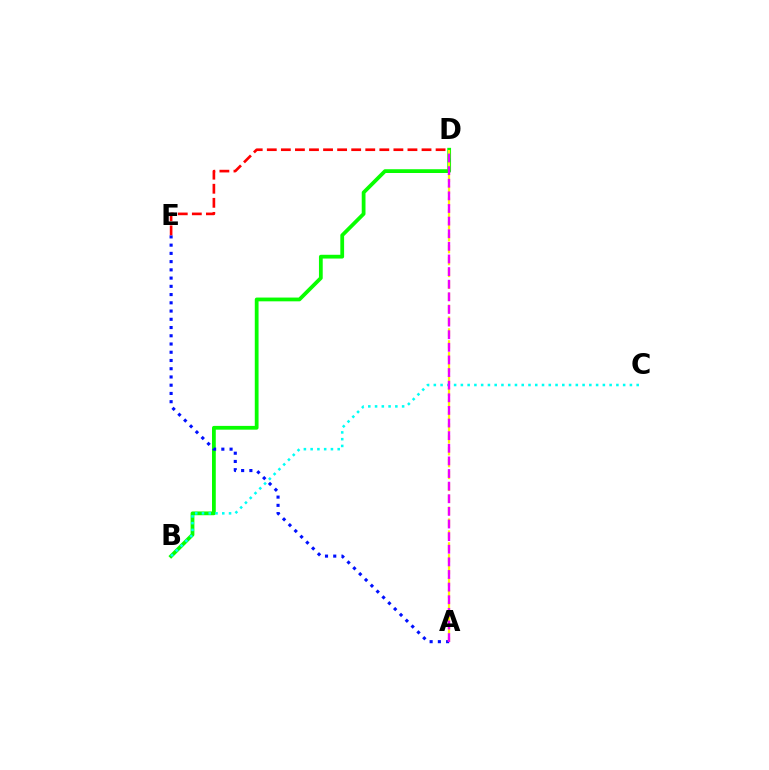{('B', 'D'): [{'color': '#08ff00', 'line_style': 'solid', 'thickness': 2.71}], ('A', 'E'): [{'color': '#0010ff', 'line_style': 'dotted', 'thickness': 2.24}], ('A', 'D'): [{'color': '#fcf500', 'line_style': 'dashed', 'thickness': 1.61}, {'color': '#ee00ff', 'line_style': 'dashed', 'thickness': 1.71}], ('B', 'C'): [{'color': '#00fff6', 'line_style': 'dotted', 'thickness': 1.84}], ('D', 'E'): [{'color': '#ff0000', 'line_style': 'dashed', 'thickness': 1.91}]}